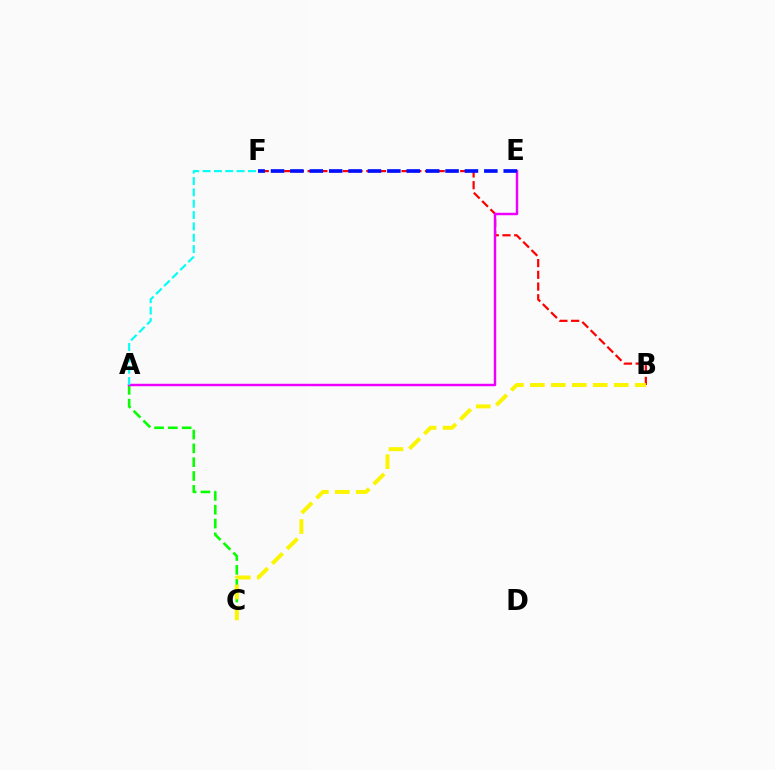{('A', 'C'): [{'color': '#08ff00', 'line_style': 'dashed', 'thickness': 1.88}], ('B', 'F'): [{'color': '#ff0000', 'line_style': 'dashed', 'thickness': 1.59}], ('A', 'E'): [{'color': '#ee00ff', 'line_style': 'solid', 'thickness': 1.77}], ('E', 'F'): [{'color': '#0010ff', 'line_style': 'dashed', 'thickness': 2.63}], ('B', 'C'): [{'color': '#fcf500', 'line_style': 'dashed', 'thickness': 2.85}], ('A', 'F'): [{'color': '#00fff6', 'line_style': 'dashed', 'thickness': 1.54}]}